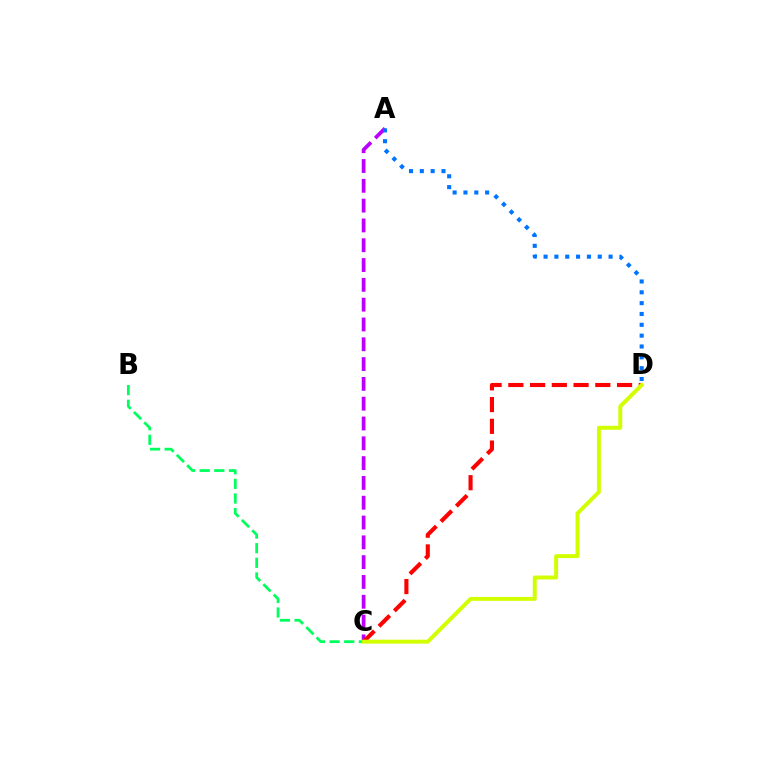{('A', 'C'): [{'color': '#b900ff', 'line_style': 'dashed', 'thickness': 2.69}], ('B', 'C'): [{'color': '#00ff5c', 'line_style': 'dashed', 'thickness': 1.99}], ('C', 'D'): [{'color': '#ff0000', 'line_style': 'dashed', 'thickness': 2.95}, {'color': '#d1ff00', 'line_style': 'solid', 'thickness': 2.84}], ('A', 'D'): [{'color': '#0074ff', 'line_style': 'dotted', 'thickness': 2.94}]}